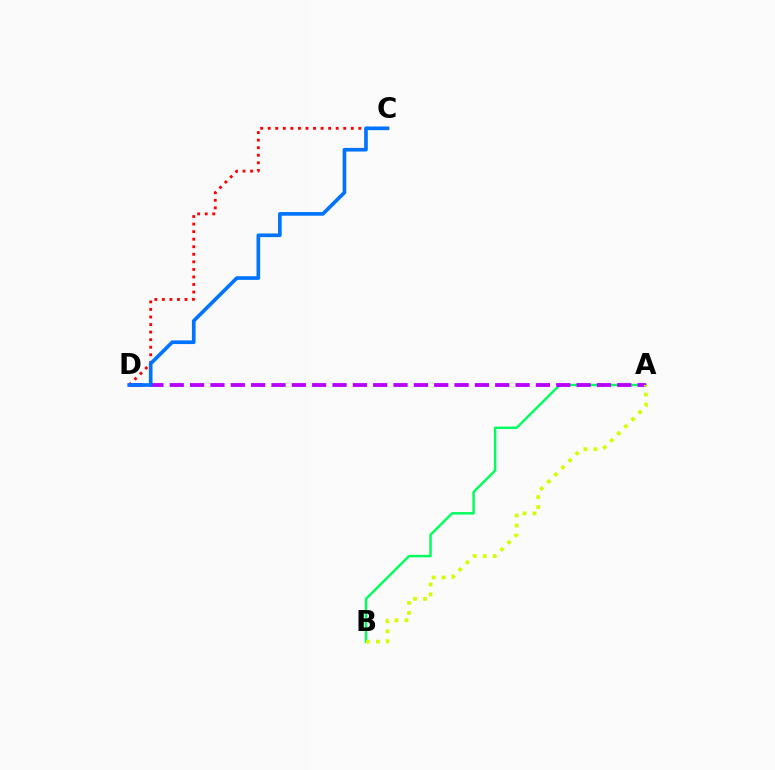{('A', 'B'): [{'color': '#00ff5c', 'line_style': 'solid', 'thickness': 1.76}, {'color': '#d1ff00', 'line_style': 'dotted', 'thickness': 2.71}], ('C', 'D'): [{'color': '#ff0000', 'line_style': 'dotted', 'thickness': 2.05}, {'color': '#0074ff', 'line_style': 'solid', 'thickness': 2.63}], ('A', 'D'): [{'color': '#b900ff', 'line_style': 'dashed', 'thickness': 2.76}]}